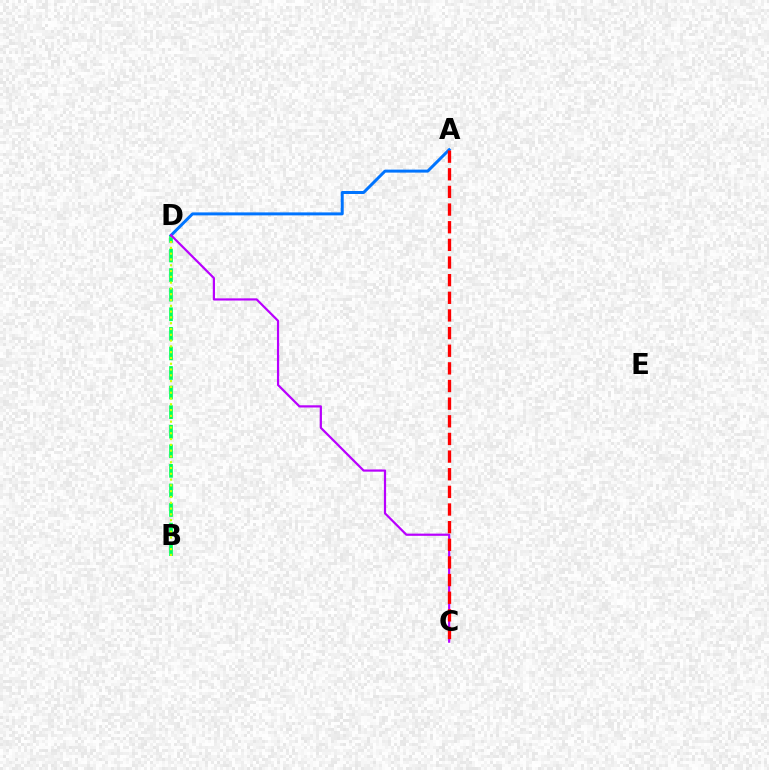{('B', 'D'): [{'color': '#00ff5c', 'line_style': 'dashed', 'thickness': 2.66}, {'color': '#d1ff00', 'line_style': 'dotted', 'thickness': 1.57}], ('A', 'D'): [{'color': '#0074ff', 'line_style': 'solid', 'thickness': 2.15}], ('C', 'D'): [{'color': '#b900ff', 'line_style': 'solid', 'thickness': 1.59}], ('A', 'C'): [{'color': '#ff0000', 'line_style': 'dashed', 'thickness': 2.4}]}